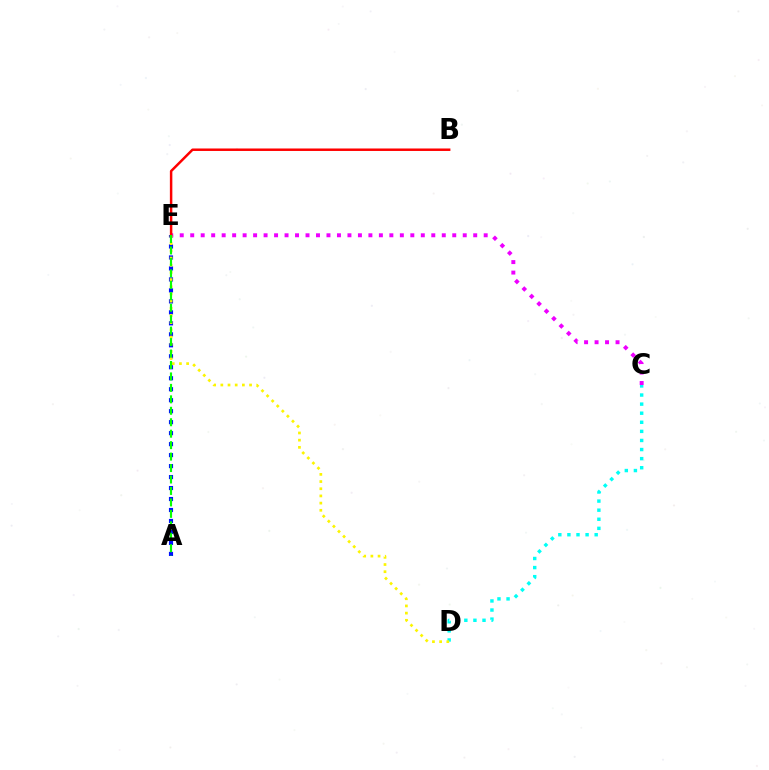{('A', 'E'): [{'color': '#0010ff', 'line_style': 'dotted', 'thickness': 2.98}, {'color': '#08ff00', 'line_style': 'dashed', 'thickness': 1.56}], ('C', 'E'): [{'color': '#ee00ff', 'line_style': 'dotted', 'thickness': 2.85}], ('C', 'D'): [{'color': '#00fff6', 'line_style': 'dotted', 'thickness': 2.47}], ('D', 'E'): [{'color': '#fcf500', 'line_style': 'dotted', 'thickness': 1.95}], ('B', 'E'): [{'color': '#ff0000', 'line_style': 'solid', 'thickness': 1.79}]}